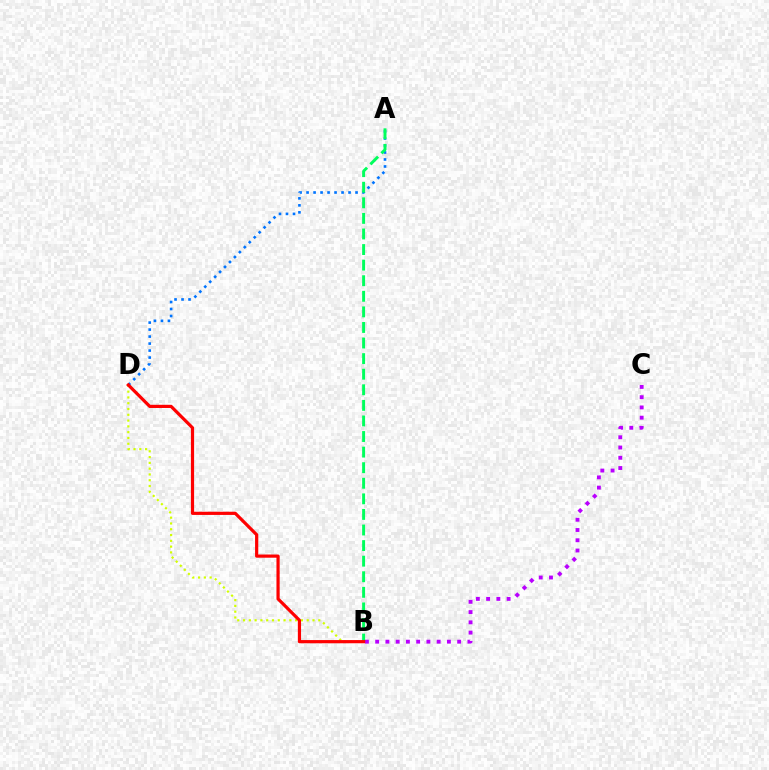{('A', 'D'): [{'color': '#0074ff', 'line_style': 'dotted', 'thickness': 1.9}], ('B', 'C'): [{'color': '#b900ff', 'line_style': 'dotted', 'thickness': 2.78}], ('B', 'D'): [{'color': '#d1ff00', 'line_style': 'dotted', 'thickness': 1.57}, {'color': '#ff0000', 'line_style': 'solid', 'thickness': 2.3}], ('A', 'B'): [{'color': '#00ff5c', 'line_style': 'dashed', 'thickness': 2.12}]}